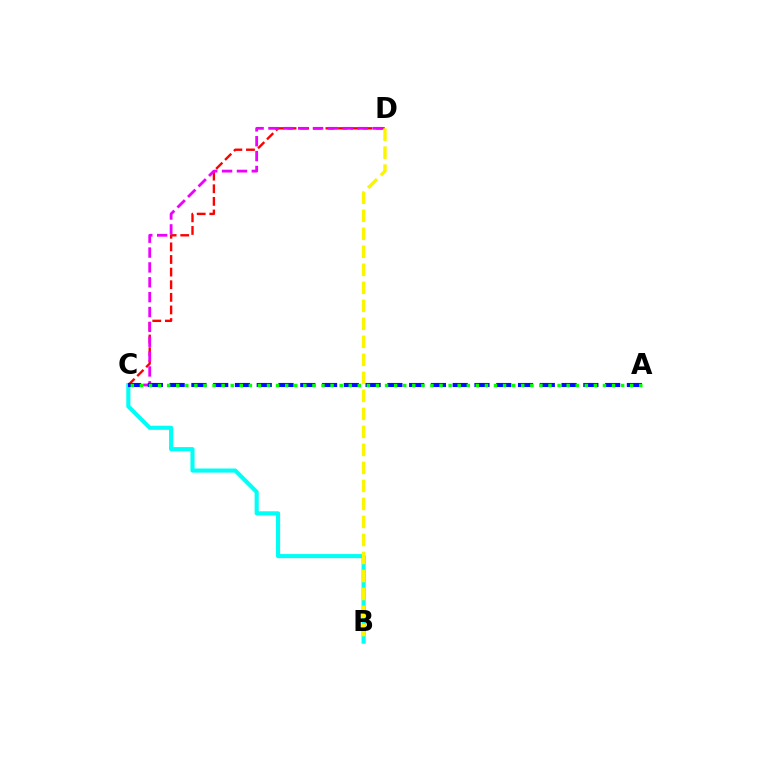{('C', 'D'): [{'color': '#ff0000', 'line_style': 'dashed', 'thickness': 1.71}, {'color': '#ee00ff', 'line_style': 'dashed', 'thickness': 2.02}], ('B', 'C'): [{'color': '#00fff6', 'line_style': 'solid', 'thickness': 2.96}], ('B', 'D'): [{'color': '#fcf500', 'line_style': 'dashed', 'thickness': 2.45}], ('A', 'C'): [{'color': '#0010ff', 'line_style': 'dashed', 'thickness': 2.96}, {'color': '#08ff00', 'line_style': 'dotted', 'thickness': 2.47}]}